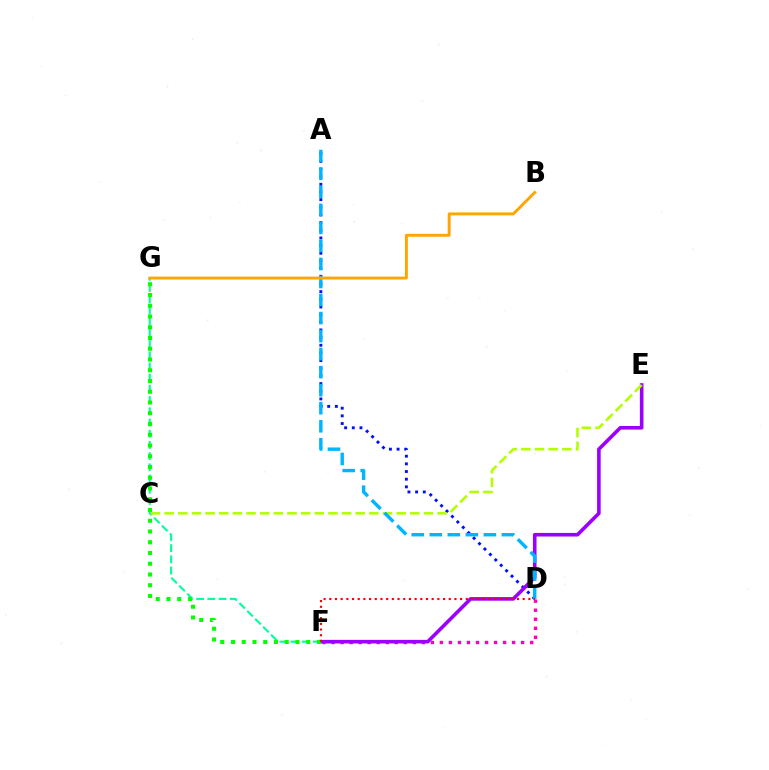{('A', 'D'): [{'color': '#0010ff', 'line_style': 'dotted', 'thickness': 2.08}, {'color': '#00b5ff', 'line_style': 'dashed', 'thickness': 2.45}], ('F', 'G'): [{'color': '#00ff9d', 'line_style': 'dashed', 'thickness': 1.52}, {'color': '#08ff00', 'line_style': 'dotted', 'thickness': 2.92}], ('D', 'F'): [{'color': '#ff00bd', 'line_style': 'dotted', 'thickness': 2.45}, {'color': '#ff0000', 'line_style': 'dotted', 'thickness': 1.55}], ('E', 'F'): [{'color': '#9b00ff', 'line_style': 'solid', 'thickness': 2.59}], ('C', 'E'): [{'color': '#b3ff00', 'line_style': 'dashed', 'thickness': 1.85}], ('B', 'G'): [{'color': '#ffa500', 'line_style': 'solid', 'thickness': 2.09}]}